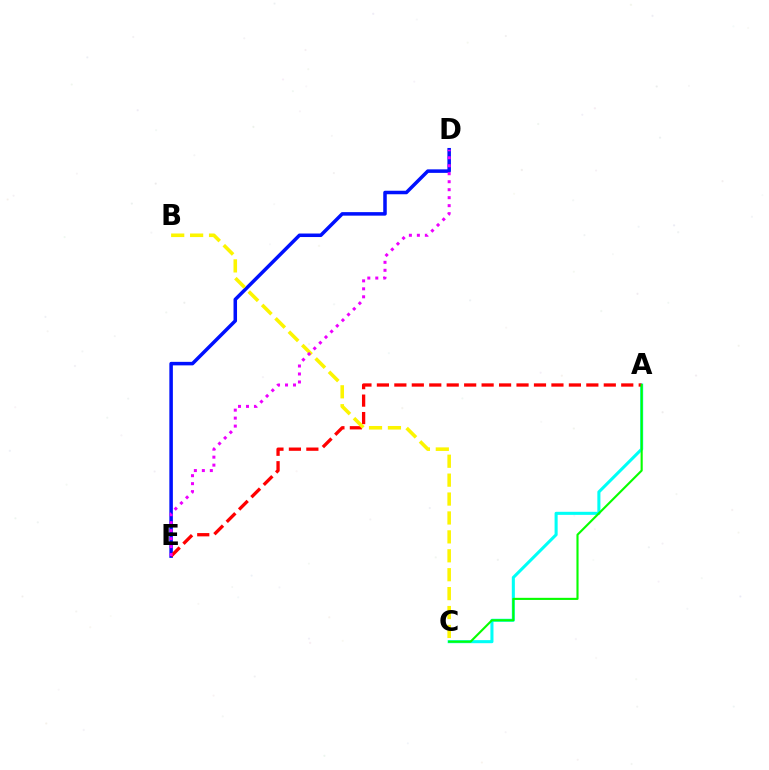{('D', 'E'): [{'color': '#0010ff', 'line_style': 'solid', 'thickness': 2.53}, {'color': '#ee00ff', 'line_style': 'dotted', 'thickness': 2.17}], ('A', 'C'): [{'color': '#00fff6', 'line_style': 'solid', 'thickness': 2.21}, {'color': '#08ff00', 'line_style': 'solid', 'thickness': 1.53}], ('A', 'E'): [{'color': '#ff0000', 'line_style': 'dashed', 'thickness': 2.37}], ('B', 'C'): [{'color': '#fcf500', 'line_style': 'dashed', 'thickness': 2.57}]}